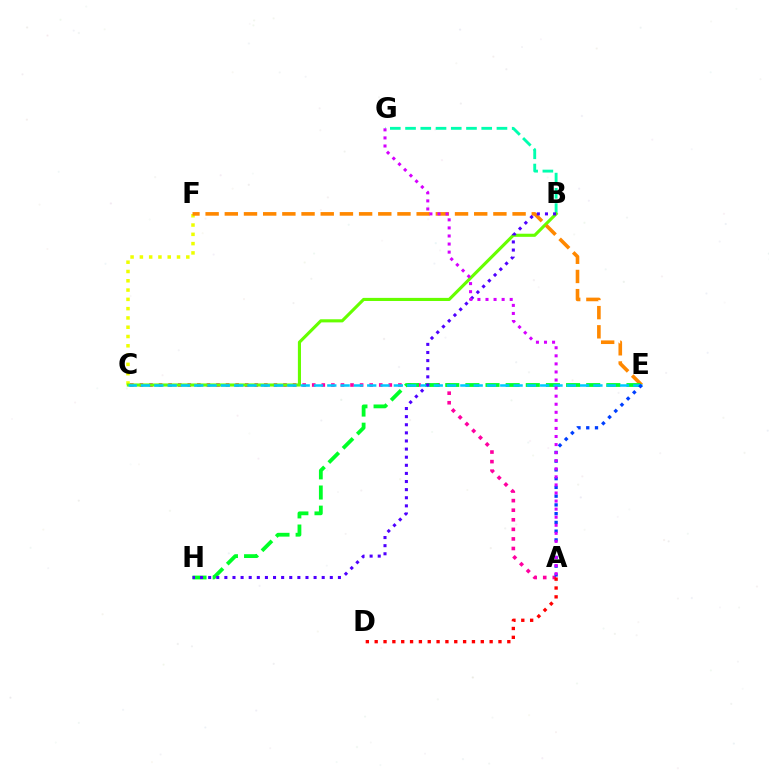{('A', 'C'): [{'color': '#ff00a0', 'line_style': 'dotted', 'thickness': 2.6}], ('C', 'F'): [{'color': '#eeff00', 'line_style': 'dotted', 'thickness': 2.52}], ('B', 'G'): [{'color': '#00ffaf', 'line_style': 'dashed', 'thickness': 2.07}], ('A', 'D'): [{'color': '#ff0000', 'line_style': 'dotted', 'thickness': 2.4}], ('B', 'C'): [{'color': '#66ff00', 'line_style': 'solid', 'thickness': 2.24}], ('E', 'F'): [{'color': '#ff8800', 'line_style': 'dashed', 'thickness': 2.61}], ('E', 'H'): [{'color': '#00ff27', 'line_style': 'dashed', 'thickness': 2.74}], ('C', 'E'): [{'color': '#00c7ff', 'line_style': 'dashed', 'thickness': 1.81}], ('B', 'H'): [{'color': '#4f00ff', 'line_style': 'dotted', 'thickness': 2.2}], ('A', 'E'): [{'color': '#003fff', 'line_style': 'dotted', 'thickness': 2.38}], ('A', 'G'): [{'color': '#d600ff', 'line_style': 'dotted', 'thickness': 2.19}]}